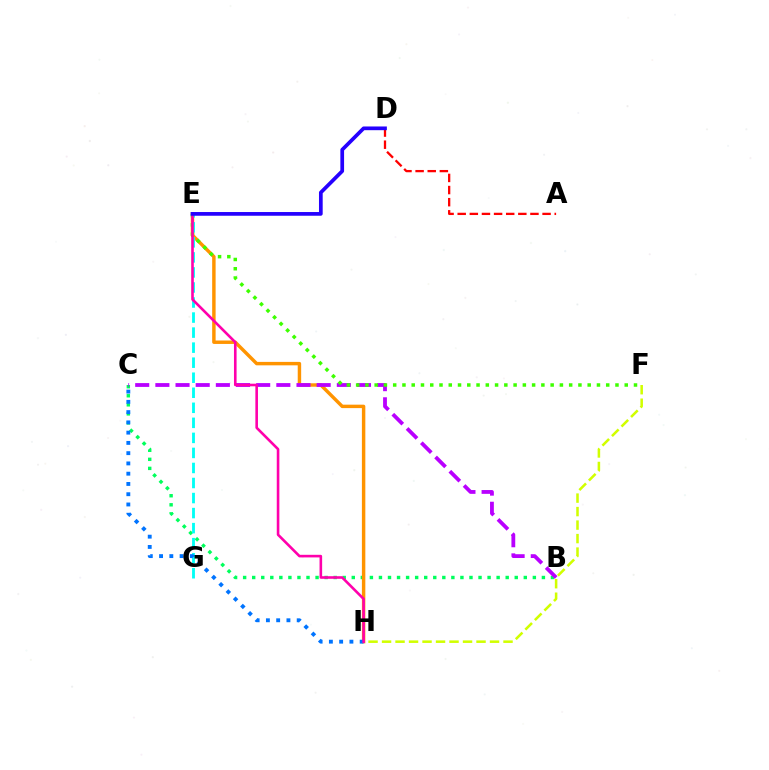{('B', 'C'): [{'color': '#00ff5c', 'line_style': 'dotted', 'thickness': 2.46}, {'color': '#b900ff', 'line_style': 'dashed', 'thickness': 2.74}], ('E', 'H'): [{'color': '#ff9400', 'line_style': 'solid', 'thickness': 2.48}, {'color': '#ff00ac', 'line_style': 'solid', 'thickness': 1.88}], ('F', 'H'): [{'color': '#d1ff00', 'line_style': 'dashed', 'thickness': 1.83}], ('E', 'F'): [{'color': '#3dff00', 'line_style': 'dotted', 'thickness': 2.52}], ('E', 'G'): [{'color': '#00fff6', 'line_style': 'dashed', 'thickness': 2.04}], ('C', 'H'): [{'color': '#0074ff', 'line_style': 'dotted', 'thickness': 2.79}], ('A', 'D'): [{'color': '#ff0000', 'line_style': 'dashed', 'thickness': 1.65}], ('D', 'E'): [{'color': '#2500ff', 'line_style': 'solid', 'thickness': 2.67}]}